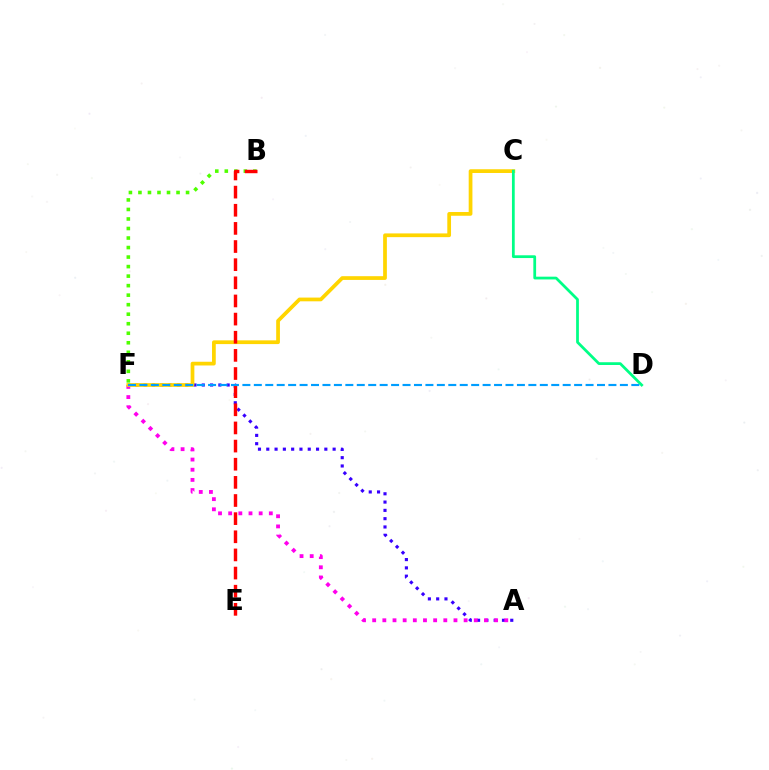{('A', 'F'): [{'color': '#3700ff', 'line_style': 'dotted', 'thickness': 2.25}, {'color': '#ff00ed', 'line_style': 'dotted', 'thickness': 2.76}], ('C', 'F'): [{'color': '#ffd500', 'line_style': 'solid', 'thickness': 2.69}], ('B', 'F'): [{'color': '#4fff00', 'line_style': 'dotted', 'thickness': 2.59}], ('C', 'D'): [{'color': '#00ff86', 'line_style': 'solid', 'thickness': 1.99}], ('B', 'E'): [{'color': '#ff0000', 'line_style': 'dashed', 'thickness': 2.46}], ('D', 'F'): [{'color': '#009eff', 'line_style': 'dashed', 'thickness': 1.55}]}